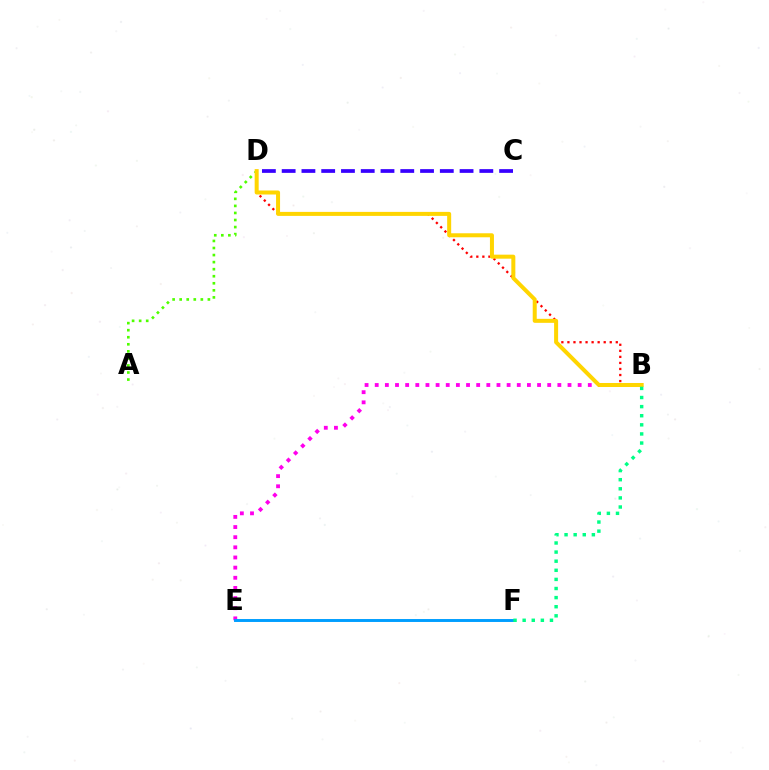{('B', 'E'): [{'color': '#ff00ed', 'line_style': 'dotted', 'thickness': 2.76}], ('E', 'F'): [{'color': '#009eff', 'line_style': 'solid', 'thickness': 2.11}], ('B', 'D'): [{'color': '#ff0000', 'line_style': 'dotted', 'thickness': 1.64}, {'color': '#ffd500', 'line_style': 'solid', 'thickness': 2.89}], ('A', 'D'): [{'color': '#4fff00', 'line_style': 'dotted', 'thickness': 1.92}], ('C', 'D'): [{'color': '#3700ff', 'line_style': 'dashed', 'thickness': 2.69}], ('B', 'F'): [{'color': '#00ff86', 'line_style': 'dotted', 'thickness': 2.47}]}